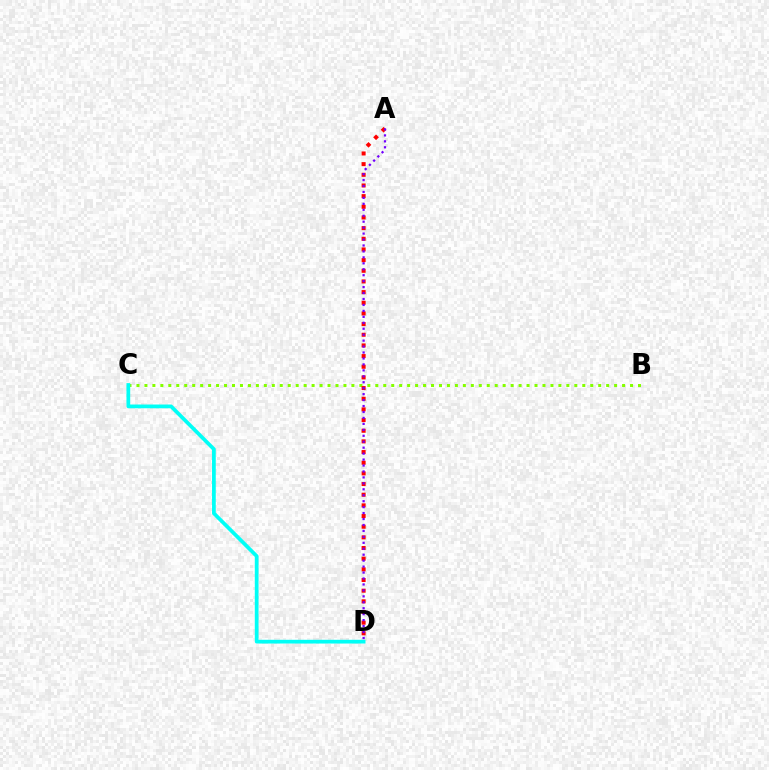{('B', 'C'): [{'color': '#84ff00', 'line_style': 'dotted', 'thickness': 2.16}], ('A', 'D'): [{'color': '#ff0000', 'line_style': 'dotted', 'thickness': 2.9}, {'color': '#7200ff', 'line_style': 'dotted', 'thickness': 1.62}], ('C', 'D'): [{'color': '#00fff6', 'line_style': 'solid', 'thickness': 2.69}]}